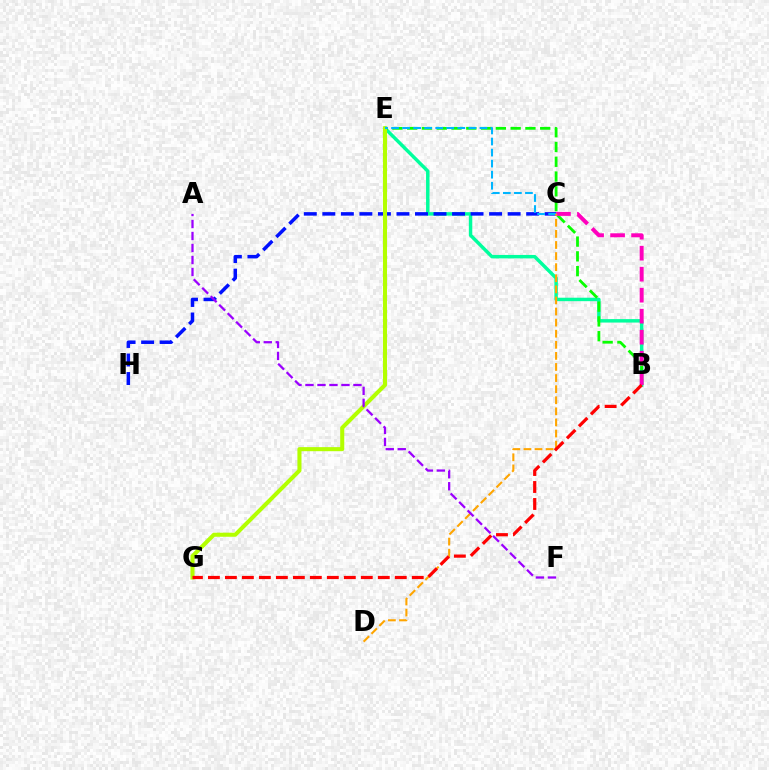{('B', 'E'): [{'color': '#00ff9d', 'line_style': 'solid', 'thickness': 2.48}, {'color': '#08ff00', 'line_style': 'dashed', 'thickness': 2.01}], ('C', 'H'): [{'color': '#0010ff', 'line_style': 'dashed', 'thickness': 2.52}], ('E', 'G'): [{'color': '#b3ff00', 'line_style': 'solid', 'thickness': 2.93}], ('C', 'E'): [{'color': '#00b5ff', 'line_style': 'dashed', 'thickness': 1.5}], ('B', 'C'): [{'color': '#ff00bd', 'line_style': 'dashed', 'thickness': 2.85}], ('C', 'D'): [{'color': '#ffa500', 'line_style': 'dashed', 'thickness': 1.51}], ('B', 'G'): [{'color': '#ff0000', 'line_style': 'dashed', 'thickness': 2.31}], ('A', 'F'): [{'color': '#9b00ff', 'line_style': 'dashed', 'thickness': 1.63}]}